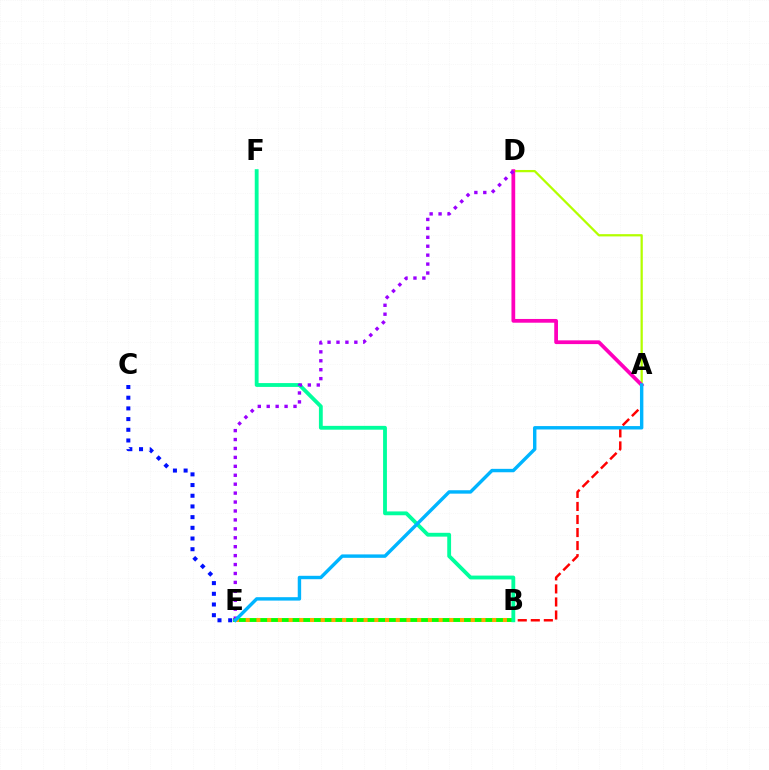{('B', 'E'): [{'color': '#08ff00', 'line_style': 'solid', 'thickness': 2.8}, {'color': '#ffa500', 'line_style': 'dotted', 'thickness': 2.91}], ('A', 'B'): [{'color': '#ff0000', 'line_style': 'dashed', 'thickness': 1.77}], ('C', 'E'): [{'color': '#0010ff', 'line_style': 'dotted', 'thickness': 2.9}], ('B', 'F'): [{'color': '#00ff9d', 'line_style': 'solid', 'thickness': 2.76}], ('A', 'D'): [{'color': '#b3ff00', 'line_style': 'solid', 'thickness': 1.62}, {'color': '#ff00bd', 'line_style': 'solid', 'thickness': 2.7}], ('D', 'E'): [{'color': '#9b00ff', 'line_style': 'dotted', 'thickness': 2.43}], ('A', 'E'): [{'color': '#00b5ff', 'line_style': 'solid', 'thickness': 2.45}]}